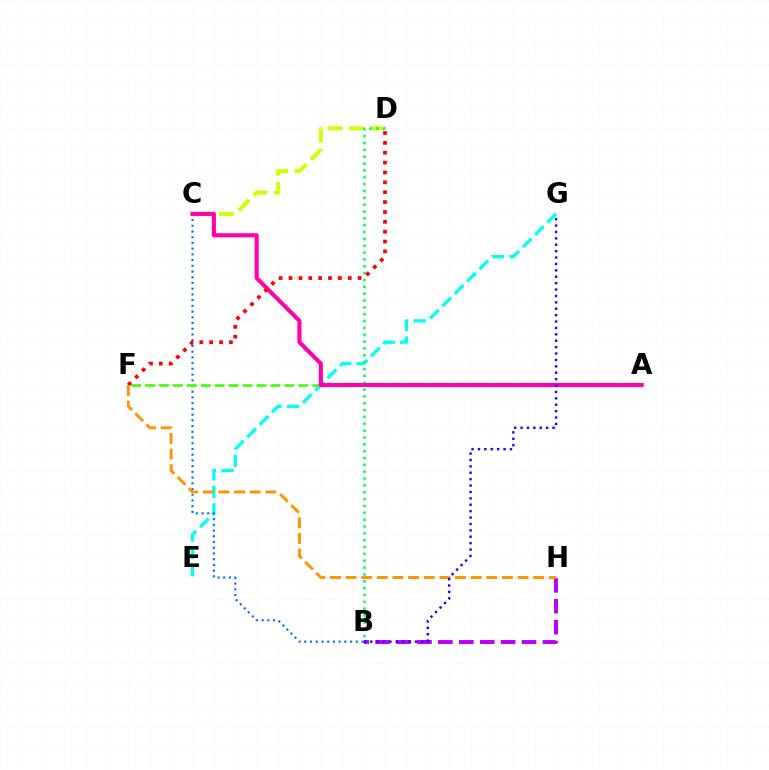{('C', 'D'): [{'color': '#d1ff00', 'line_style': 'dashed', 'thickness': 2.87}], ('E', 'G'): [{'color': '#00fff6', 'line_style': 'dashed', 'thickness': 2.37}], ('B', 'C'): [{'color': '#0074ff', 'line_style': 'dotted', 'thickness': 1.56}], ('A', 'F'): [{'color': '#3dff00', 'line_style': 'dashed', 'thickness': 1.89}], ('B', 'D'): [{'color': '#00ff5c', 'line_style': 'dotted', 'thickness': 1.86}], ('A', 'C'): [{'color': '#ff00ac', 'line_style': 'solid', 'thickness': 2.95}], ('B', 'H'): [{'color': '#b900ff', 'line_style': 'dashed', 'thickness': 2.84}], ('D', 'F'): [{'color': '#ff0000', 'line_style': 'dotted', 'thickness': 2.68}], ('F', 'H'): [{'color': '#ff9400', 'line_style': 'dashed', 'thickness': 2.12}], ('B', 'G'): [{'color': '#2500ff', 'line_style': 'dotted', 'thickness': 1.74}]}